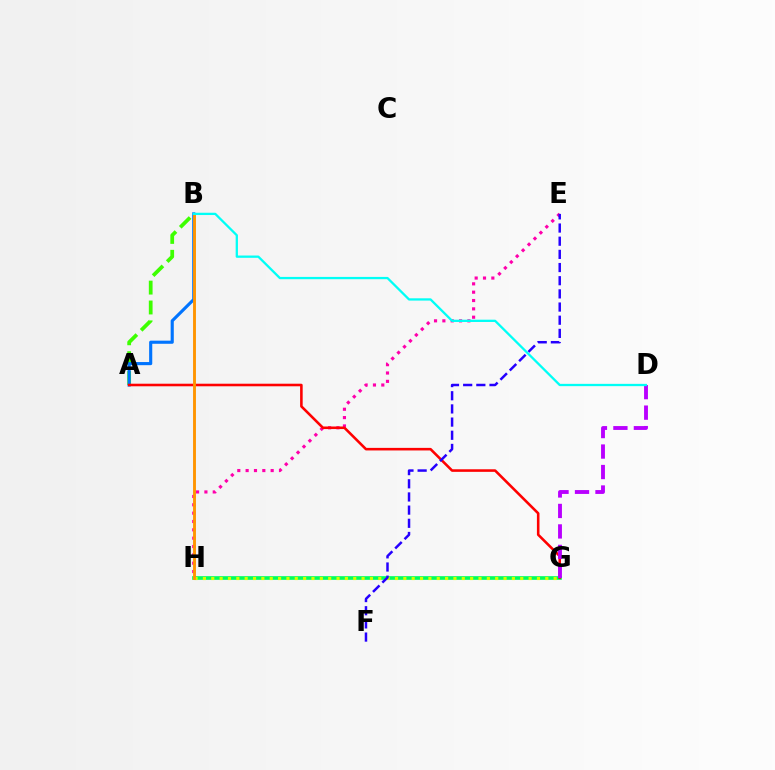{('A', 'B'): [{'color': '#3dff00', 'line_style': 'dashed', 'thickness': 2.7}, {'color': '#0074ff', 'line_style': 'solid', 'thickness': 2.25}], ('G', 'H'): [{'color': '#00ff5c', 'line_style': 'solid', 'thickness': 2.64}, {'color': '#d1ff00', 'line_style': 'dotted', 'thickness': 2.27}], ('E', 'H'): [{'color': '#ff00ac', 'line_style': 'dotted', 'thickness': 2.27}], ('A', 'G'): [{'color': '#ff0000', 'line_style': 'solid', 'thickness': 1.85}], ('D', 'G'): [{'color': '#b900ff', 'line_style': 'dashed', 'thickness': 2.78}], ('B', 'H'): [{'color': '#ff9400', 'line_style': 'solid', 'thickness': 2.08}], ('E', 'F'): [{'color': '#2500ff', 'line_style': 'dashed', 'thickness': 1.79}], ('B', 'D'): [{'color': '#00fff6', 'line_style': 'solid', 'thickness': 1.65}]}